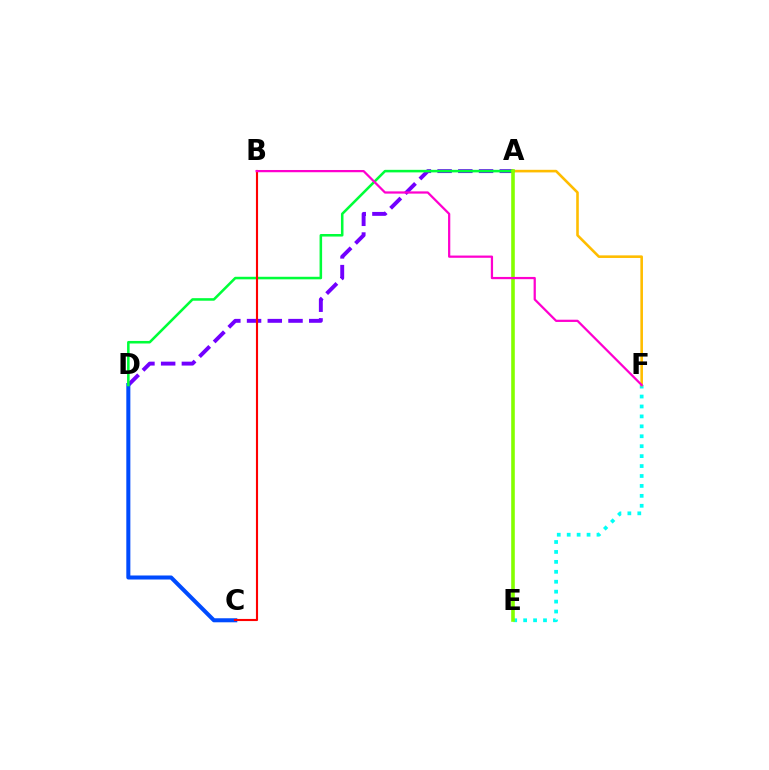{('E', 'F'): [{'color': '#00fff6', 'line_style': 'dotted', 'thickness': 2.7}], ('A', 'D'): [{'color': '#7200ff', 'line_style': 'dashed', 'thickness': 2.82}, {'color': '#00ff39', 'line_style': 'solid', 'thickness': 1.83}], ('C', 'D'): [{'color': '#004bff', 'line_style': 'solid', 'thickness': 2.9}], ('A', 'F'): [{'color': '#ffbd00', 'line_style': 'solid', 'thickness': 1.87}], ('A', 'E'): [{'color': '#84ff00', 'line_style': 'solid', 'thickness': 2.59}], ('B', 'C'): [{'color': '#ff0000', 'line_style': 'solid', 'thickness': 1.53}], ('B', 'F'): [{'color': '#ff00cf', 'line_style': 'solid', 'thickness': 1.61}]}